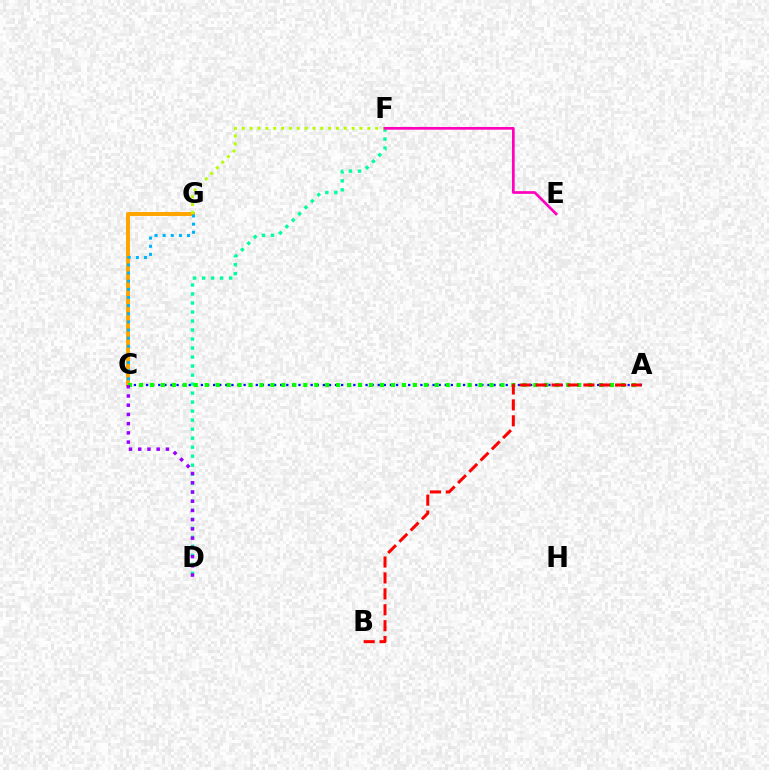{('D', 'F'): [{'color': '#00ff9d', 'line_style': 'dotted', 'thickness': 2.45}], ('C', 'G'): [{'color': '#ffa500', 'line_style': 'solid', 'thickness': 2.86}, {'color': '#00b5ff', 'line_style': 'dotted', 'thickness': 2.21}], ('A', 'C'): [{'color': '#0010ff', 'line_style': 'dotted', 'thickness': 1.66}, {'color': '#08ff00', 'line_style': 'dotted', 'thickness': 2.98}], ('F', 'G'): [{'color': '#b3ff00', 'line_style': 'dotted', 'thickness': 2.13}], ('C', 'D'): [{'color': '#9b00ff', 'line_style': 'dotted', 'thickness': 2.51}], ('A', 'B'): [{'color': '#ff0000', 'line_style': 'dashed', 'thickness': 2.16}], ('E', 'F'): [{'color': '#ff00bd', 'line_style': 'solid', 'thickness': 1.95}]}